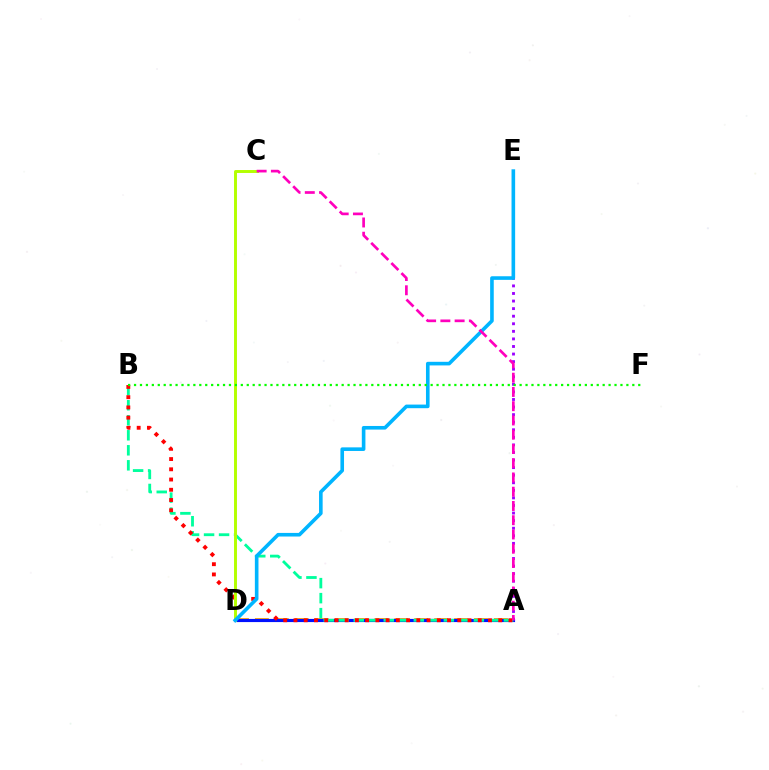{('A', 'D'): [{'color': '#ffa500', 'line_style': 'dashed', 'thickness': 2.71}, {'color': '#0010ff', 'line_style': 'solid', 'thickness': 2.27}], ('A', 'E'): [{'color': '#9b00ff', 'line_style': 'dotted', 'thickness': 2.06}], ('A', 'B'): [{'color': '#00ff9d', 'line_style': 'dashed', 'thickness': 2.04}, {'color': '#ff0000', 'line_style': 'dotted', 'thickness': 2.78}], ('C', 'D'): [{'color': '#b3ff00', 'line_style': 'solid', 'thickness': 2.11}], ('D', 'E'): [{'color': '#00b5ff', 'line_style': 'solid', 'thickness': 2.6}], ('B', 'F'): [{'color': '#08ff00', 'line_style': 'dotted', 'thickness': 1.61}], ('A', 'C'): [{'color': '#ff00bd', 'line_style': 'dashed', 'thickness': 1.94}]}